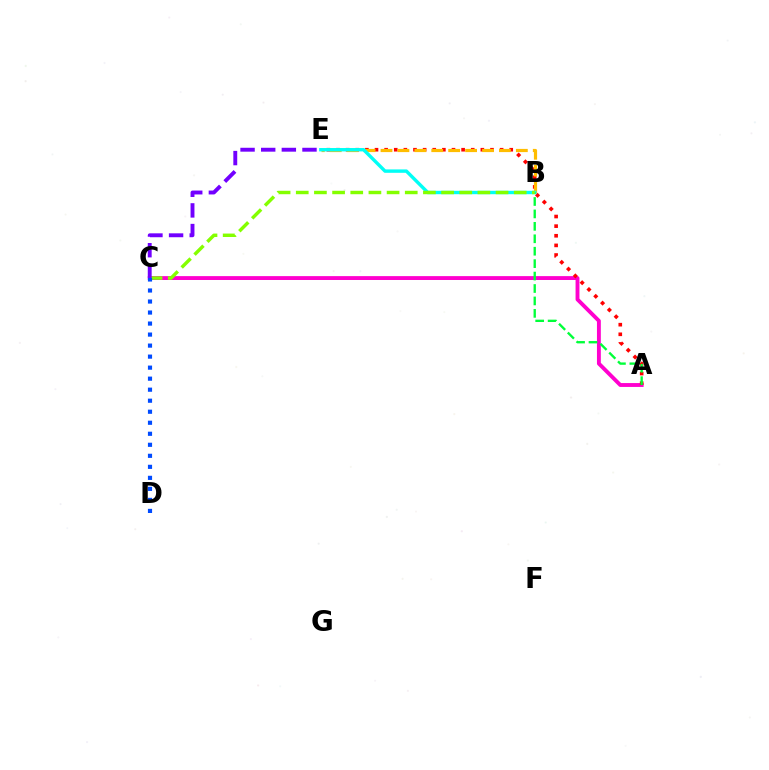{('A', 'C'): [{'color': '#ff00cf', 'line_style': 'solid', 'thickness': 2.79}], ('A', 'E'): [{'color': '#ff0000', 'line_style': 'dotted', 'thickness': 2.61}], ('B', 'E'): [{'color': '#ffbd00', 'line_style': 'dashed', 'thickness': 2.3}, {'color': '#00fff6', 'line_style': 'solid', 'thickness': 2.44}], ('A', 'B'): [{'color': '#00ff39', 'line_style': 'dashed', 'thickness': 1.69}], ('B', 'C'): [{'color': '#84ff00', 'line_style': 'dashed', 'thickness': 2.47}], ('C', 'E'): [{'color': '#7200ff', 'line_style': 'dashed', 'thickness': 2.8}], ('C', 'D'): [{'color': '#004bff', 'line_style': 'dotted', 'thickness': 2.99}]}